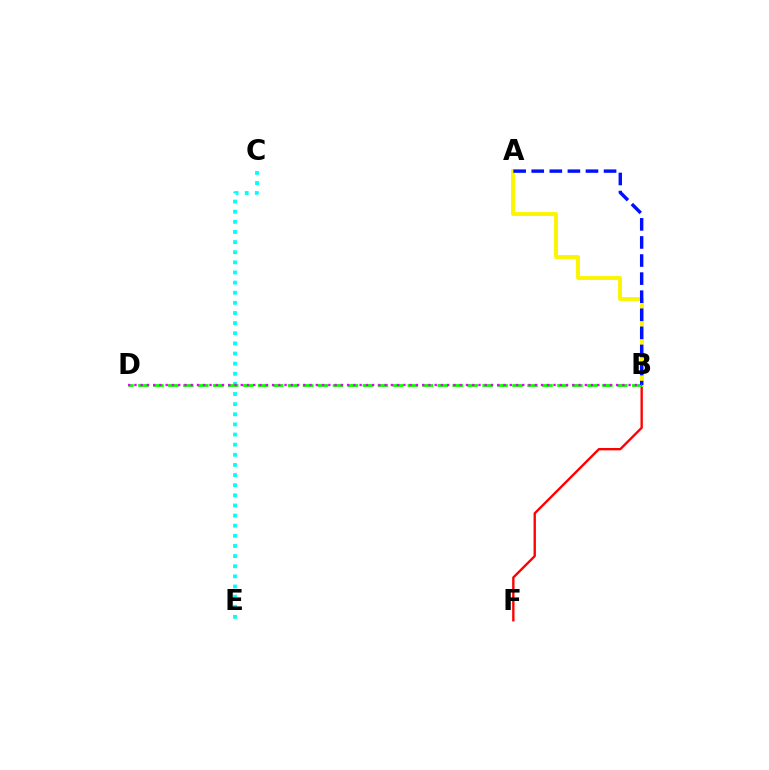{('C', 'E'): [{'color': '#00fff6', 'line_style': 'dotted', 'thickness': 2.75}], ('B', 'F'): [{'color': '#ff0000', 'line_style': 'solid', 'thickness': 1.7}], ('A', 'B'): [{'color': '#fcf500', 'line_style': 'solid', 'thickness': 2.8}, {'color': '#0010ff', 'line_style': 'dashed', 'thickness': 2.46}], ('B', 'D'): [{'color': '#08ff00', 'line_style': 'dashed', 'thickness': 2.03}, {'color': '#ee00ff', 'line_style': 'dotted', 'thickness': 1.7}]}